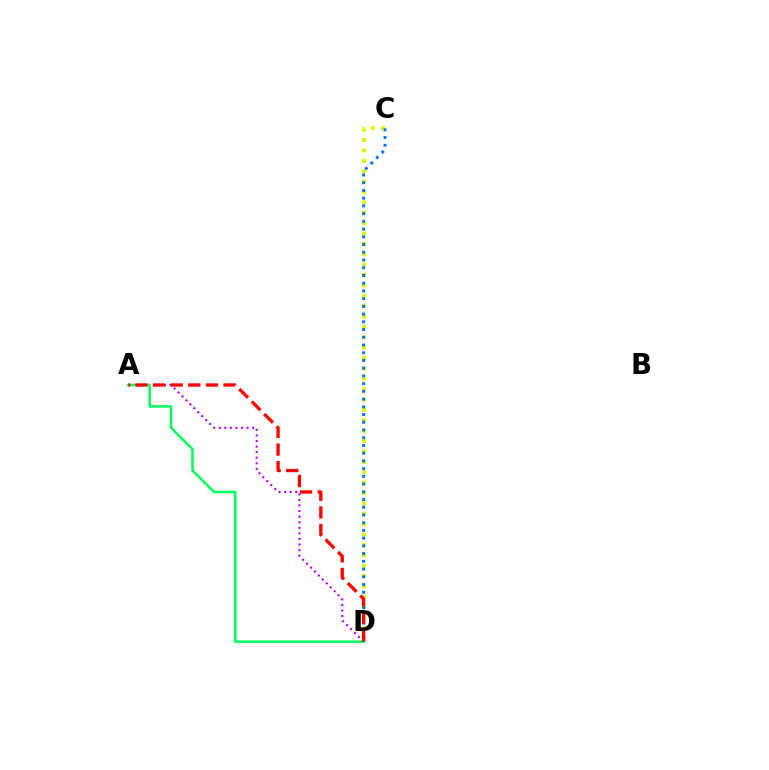{('A', 'D'): [{'color': '#b900ff', 'line_style': 'dotted', 'thickness': 1.51}, {'color': '#00ff5c', 'line_style': 'solid', 'thickness': 1.82}, {'color': '#ff0000', 'line_style': 'dashed', 'thickness': 2.39}], ('C', 'D'): [{'color': '#d1ff00', 'line_style': 'dotted', 'thickness': 2.82}, {'color': '#0074ff', 'line_style': 'dotted', 'thickness': 2.1}]}